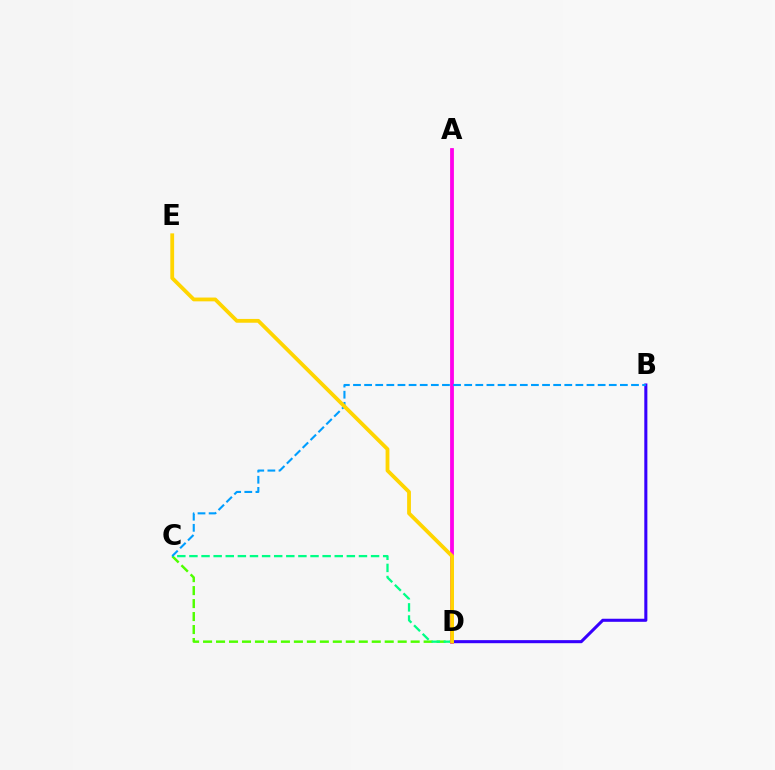{('A', 'D'): [{'color': '#ff0000', 'line_style': 'solid', 'thickness': 1.64}, {'color': '#ff00ed', 'line_style': 'solid', 'thickness': 2.71}], ('C', 'D'): [{'color': '#4fff00', 'line_style': 'dashed', 'thickness': 1.76}, {'color': '#00ff86', 'line_style': 'dashed', 'thickness': 1.65}], ('B', 'D'): [{'color': '#3700ff', 'line_style': 'solid', 'thickness': 2.2}], ('B', 'C'): [{'color': '#009eff', 'line_style': 'dashed', 'thickness': 1.51}], ('D', 'E'): [{'color': '#ffd500', 'line_style': 'solid', 'thickness': 2.74}]}